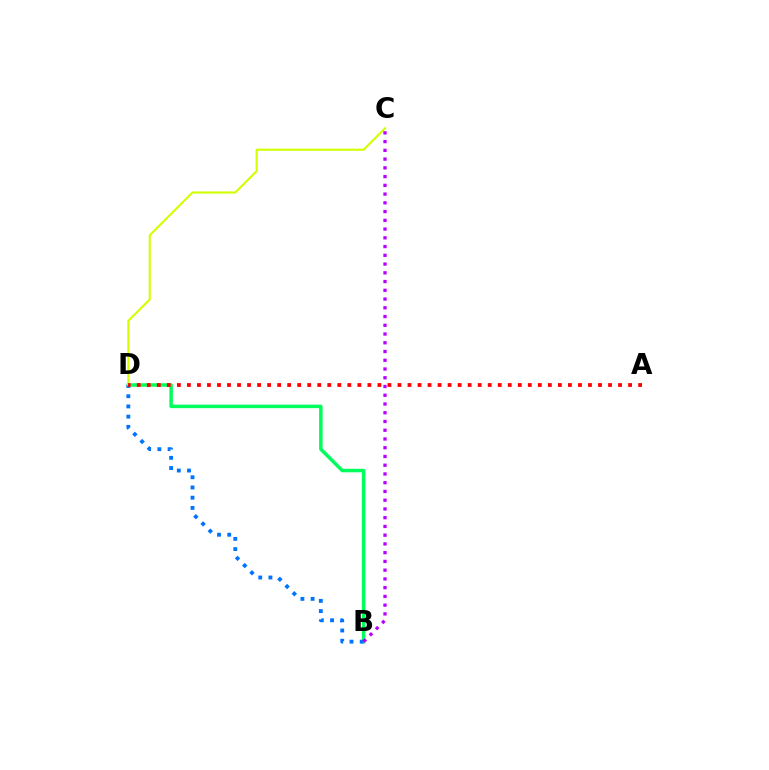{('B', 'D'): [{'color': '#00ff5c', 'line_style': 'solid', 'thickness': 2.52}, {'color': '#0074ff', 'line_style': 'dotted', 'thickness': 2.77}], ('C', 'D'): [{'color': '#d1ff00', 'line_style': 'solid', 'thickness': 1.51}], ('B', 'C'): [{'color': '#b900ff', 'line_style': 'dotted', 'thickness': 2.38}], ('A', 'D'): [{'color': '#ff0000', 'line_style': 'dotted', 'thickness': 2.72}]}